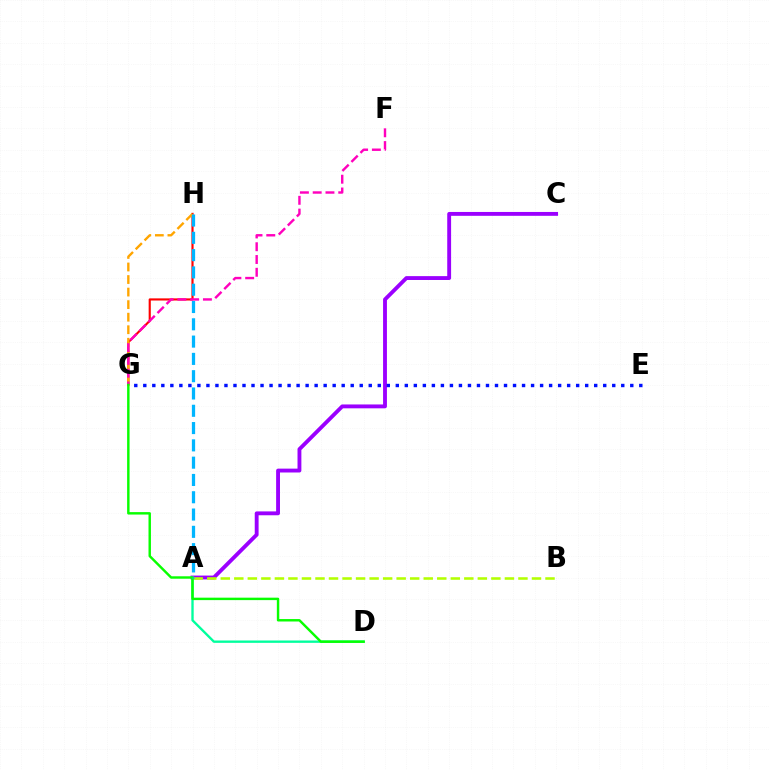{('A', 'C'): [{'color': '#9b00ff', 'line_style': 'solid', 'thickness': 2.78}], ('G', 'H'): [{'color': '#ff0000', 'line_style': 'solid', 'thickness': 1.54}, {'color': '#ffa500', 'line_style': 'dashed', 'thickness': 1.7}], ('E', 'G'): [{'color': '#0010ff', 'line_style': 'dotted', 'thickness': 2.45}], ('A', 'D'): [{'color': '#00ff9d', 'line_style': 'solid', 'thickness': 1.69}], ('A', 'B'): [{'color': '#b3ff00', 'line_style': 'dashed', 'thickness': 1.84}], ('F', 'G'): [{'color': '#ff00bd', 'line_style': 'dashed', 'thickness': 1.74}], ('D', 'G'): [{'color': '#08ff00', 'line_style': 'solid', 'thickness': 1.76}], ('A', 'H'): [{'color': '#00b5ff', 'line_style': 'dashed', 'thickness': 2.35}]}